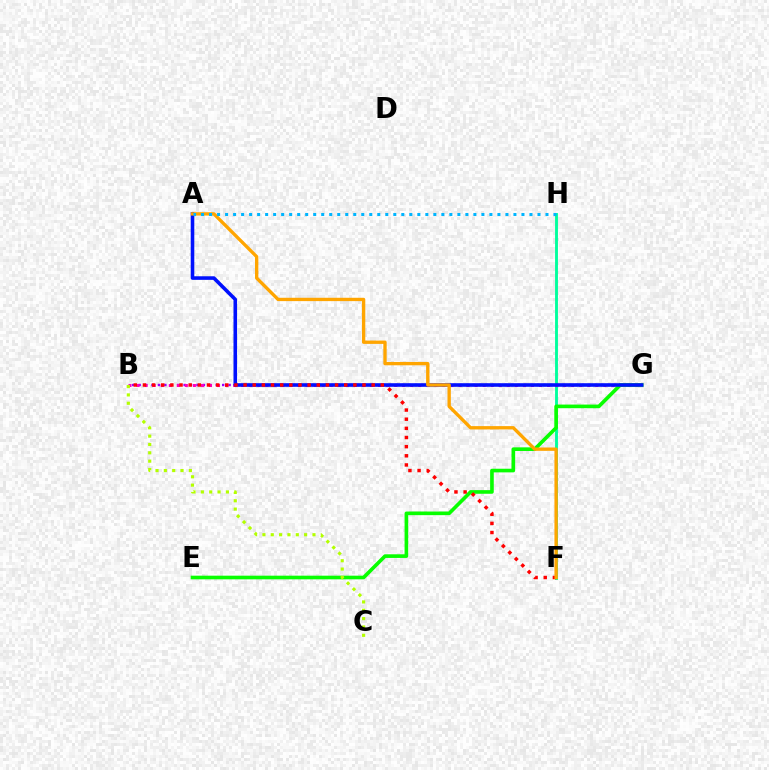{('F', 'H'): [{'color': '#00ff9d', 'line_style': 'solid', 'thickness': 2.07}], ('B', 'G'): [{'color': '#9b00ff', 'line_style': 'dotted', 'thickness': 1.75}, {'color': '#ff00bd', 'line_style': 'dotted', 'thickness': 2.19}], ('E', 'G'): [{'color': '#08ff00', 'line_style': 'solid', 'thickness': 2.62}], ('A', 'G'): [{'color': '#0010ff', 'line_style': 'solid', 'thickness': 2.58}], ('B', 'F'): [{'color': '#ff0000', 'line_style': 'dotted', 'thickness': 2.49}], ('A', 'F'): [{'color': '#ffa500', 'line_style': 'solid', 'thickness': 2.4}], ('B', 'C'): [{'color': '#b3ff00', 'line_style': 'dotted', 'thickness': 2.27}], ('A', 'H'): [{'color': '#00b5ff', 'line_style': 'dotted', 'thickness': 2.18}]}